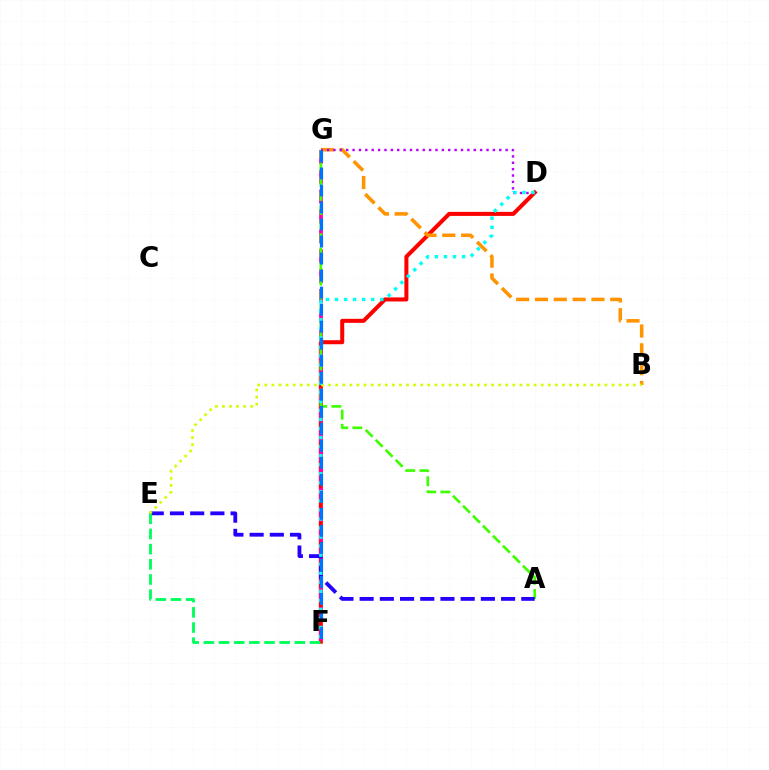{('D', 'F'): [{'color': '#ff0000', 'line_style': 'solid', 'thickness': 2.9}, {'color': '#00fff6', 'line_style': 'dotted', 'thickness': 2.46}], ('F', 'G'): [{'color': '#ff00ac', 'line_style': 'dashed', 'thickness': 2.7}, {'color': '#0074ff', 'line_style': 'dashed', 'thickness': 2.31}], ('A', 'G'): [{'color': '#3dff00', 'line_style': 'dashed', 'thickness': 1.92}], ('A', 'E'): [{'color': '#2500ff', 'line_style': 'dashed', 'thickness': 2.75}], ('B', 'G'): [{'color': '#ff9400', 'line_style': 'dashed', 'thickness': 2.56}], ('E', 'F'): [{'color': '#00ff5c', 'line_style': 'dashed', 'thickness': 2.06}], ('D', 'G'): [{'color': '#b900ff', 'line_style': 'dotted', 'thickness': 1.73}], ('B', 'E'): [{'color': '#d1ff00', 'line_style': 'dotted', 'thickness': 1.93}]}